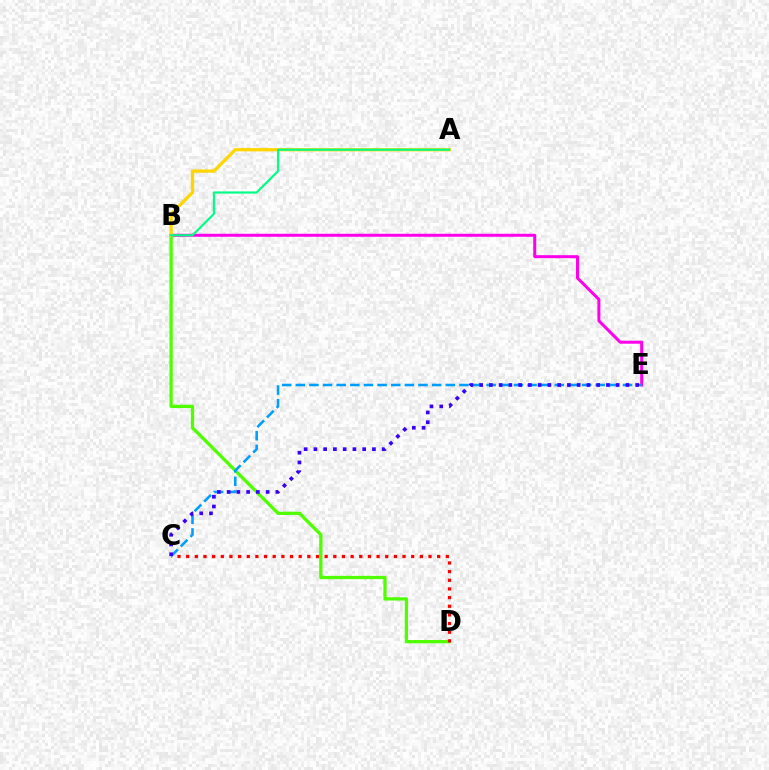{('B', 'D'): [{'color': '#4fff00', 'line_style': 'solid', 'thickness': 2.36}], ('B', 'E'): [{'color': '#ff00ed', 'line_style': 'solid', 'thickness': 2.16}], ('C', 'D'): [{'color': '#ff0000', 'line_style': 'dotted', 'thickness': 2.35}], ('A', 'B'): [{'color': '#ffd500', 'line_style': 'solid', 'thickness': 2.35}, {'color': '#00ff86', 'line_style': 'solid', 'thickness': 1.57}], ('C', 'E'): [{'color': '#009eff', 'line_style': 'dashed', 'thickness': 1.85}, {'color': '#3700ff', 'line_style': 'dotted', 'thickness': 2.65}]}